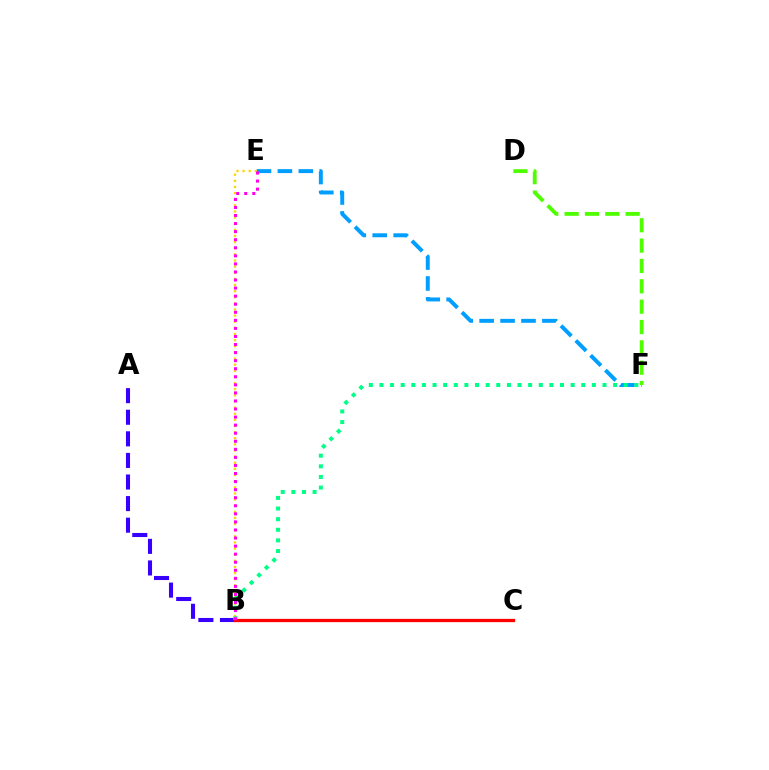{('E', 'F'): [{'color': '#009eff', 'line_style': 'dashed', 'thickness': 2.84}], ('D', 'F'): [{'color': '#4fff00', 'line_style': 'dashed', 'thickness': 2.77}], ('B', 'E'): [{'color': '#ffd500', 'line_style': 'dotted', 'thickness': 1.67}, {'color': '#ff00ed', 'line_style': 'dotted', 'thickness': 2.19}], ('A', 'B'): [{'color': '#3700ff', 'line_style': 'dashed', 'thickness': 2.93}], ('B', 'F'): [{'color': '#00ff86', 'line_style': 'dotted', 'thickness': 2.89}], ('B', 'C'): [{'color': '#ff0000', 'line_style': 'solid', 'thickness': 2.36}]}